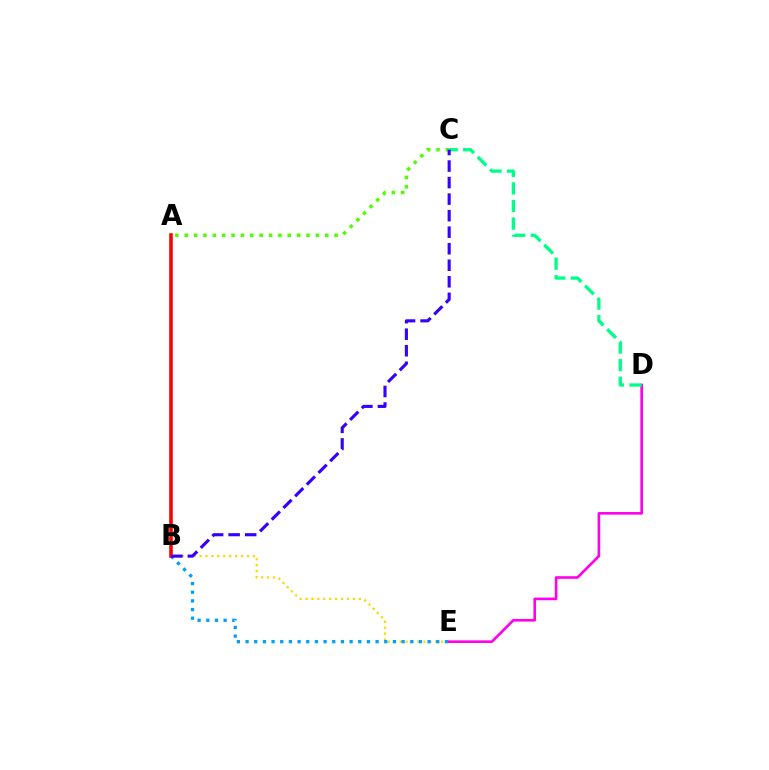{('B', 'E'): [{'color': '#ffd500', 'line_style': 'dotted', 'thickness': 1.61}, {'color': '#009eff', 'line_style': 'dotted', 'thickness': 2.35}], ('A', 'C'): [{'color': '#4fff00', 'line_style': 'dotted', 'thickness': 2.55}], ('A', 'B'): [{'color': '#ff0000', 'line_style': 'solid', 'thickness': 2.59}], ('D', 'E'): [{'color': '#ff00ed', 'line_style': 'solid', 'thickness': 1.9}], ('C', 'D'): [{'color': '#00ff86', 'line_style': 'dashed', 'thickness': 2.39}], ('B', 'C'): [{'color': '#3700ff', 'line_style': 'dashed', 'thickness': 2.25}]}